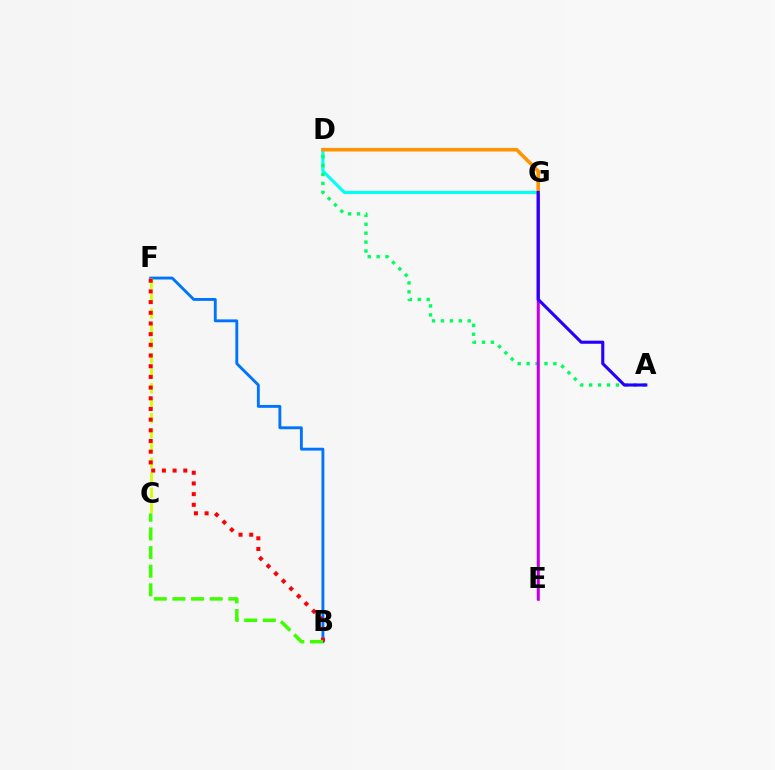{('E', 'G'): [{'color': '#ff00ac', 'line_style': 'solid', 'thickness': 1.88}, {'color': '#b900ff', 'line_style': 'solid', 'thickness': 1.79}], ('B', 'F'): [{'color': '#0074ff', 'line_style': 'solid', 'thickness': 2.07}, {'color': '#ff0000', 'line_style': 'dotted', 'thickness': 2.9}], ('D', 'G'): [{'color': '#00fff6', 'line_style': 'solid', 'thickness': 2.28}, {'color': '#ff9400', 'line_style': 'solid', 'thickness': 2.58}], ('C', 'F'): [{'color': '#d1ff00', 'line_style': 'dashed', 'thickness': 2.03}], ('A', 'D'): [{'color': '#00ff5c', 'line_style': 'dotted', 'thickness': 2.42}], ('B', 'C'): [{'color': '#3dff00', 'line_style': 'dashed', 'thickness': 2.53}], ('A', 'G'): [{'color': '#2500ff', 'line_style': 'solid', 'thickness': 2.23}]}